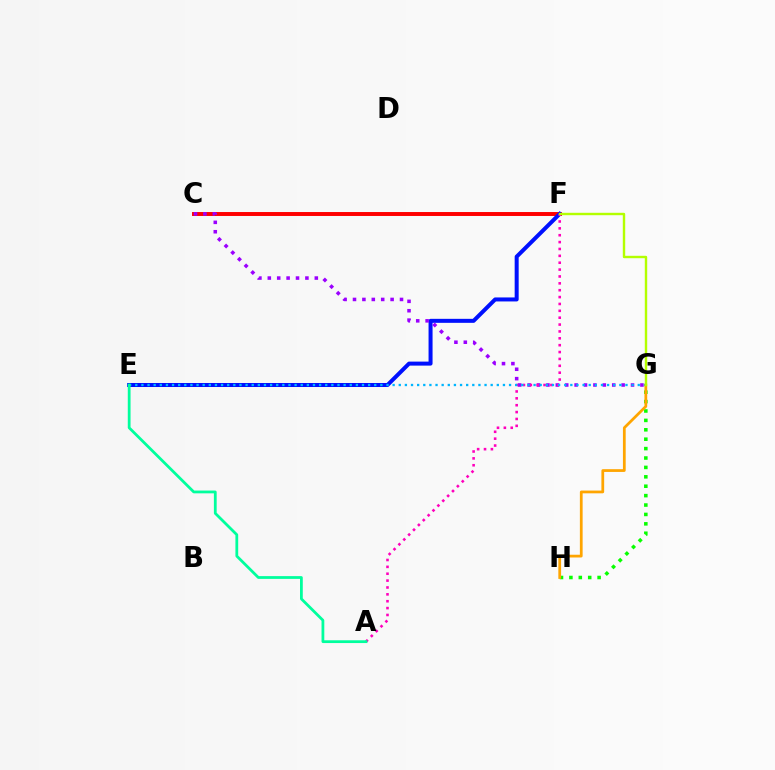{('C', 'F'): [{'color': '#ff0000', 'line_style': 'solid', 'thickness': 2.83}], ('G', 'H'): [{'color': '#08ff00', 'line_style': 'dotted', 'thickness': 2.56}, {'color': '#ffa500', 'line_style': 'solid', 'thickness': 1.98}], ('E', 'F'): [{'color': '#0010ff', 'line_style': 'solid', 'thickness': 2.88}], ('C', 'G'): [{'color': '#9b00ff', 'line_style': 'dotted', 'thickness': 2.55}], ('A', 'F'): [{'color': '#ff00bd', 'line_style': 'dotted', 'thickness': 1.87}], ('E', 'G'): [{'color': '#00b5ff', 'line_style': 'dotted', 'thickness': 1.66}], ('F', 'G'): [{'color': '#b3ff00', 'line_style': 'solid', 'thickness': 1.74}], ('A', 'E'): [{'color': '#00ff9d', 'line_style': 'solid', 'thickness': 2.0}]}